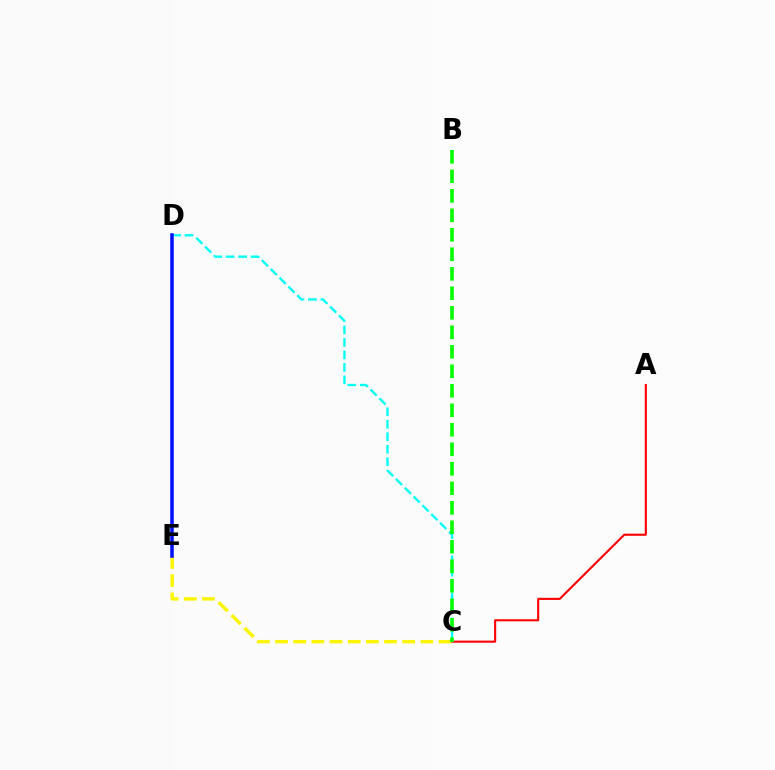{('A', 'C'): [{'color': '#ff0000', 'line_style': 'solid', 'thickness': 1.52}], ('C', 'E'): [{'color': '#fcf500', 'line_style': 'dashed', 'thickness': 2.47}], ('D', 'E'): [{'color': '#ee00ff', 'line_style': 'solid', 'thickness': 1.51}, {'color': '#0010ff', 'line_style': 'solid', 'thickness': 2.54}], ('C', 'D'): [{'color': '#00fff6', 'line_style': 'dashed', 'thickness': 1.7}], ('B', 'C'): [{'color': '#08ff00', 'line_style': 'dashed', 'thickness': 2.65}]}